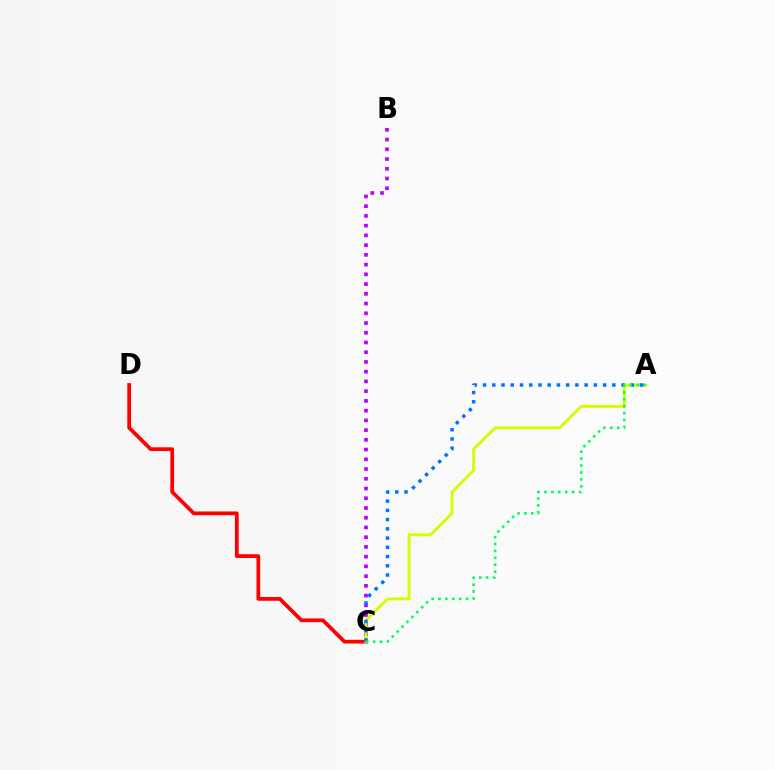{('C', 'D'): [{'color': '#ff0000', 'line_style': 'solid', 'thickness': 2.69}], ('B', 'C'): [{'color': '#b900ff', 'line_style': 'dotted', 'thickness': 2.65}], ('A', 'C'): [{'color': '#d1ff00', 'line_style': 'solid', 'thickness': 2.09}, {'color': '#0074ff', 'line_style': 'dotted', 'thickness': 2.51}, {'color': '#00ff5c', 'line_style': 'dotted', 'thickness': 1.88}]}